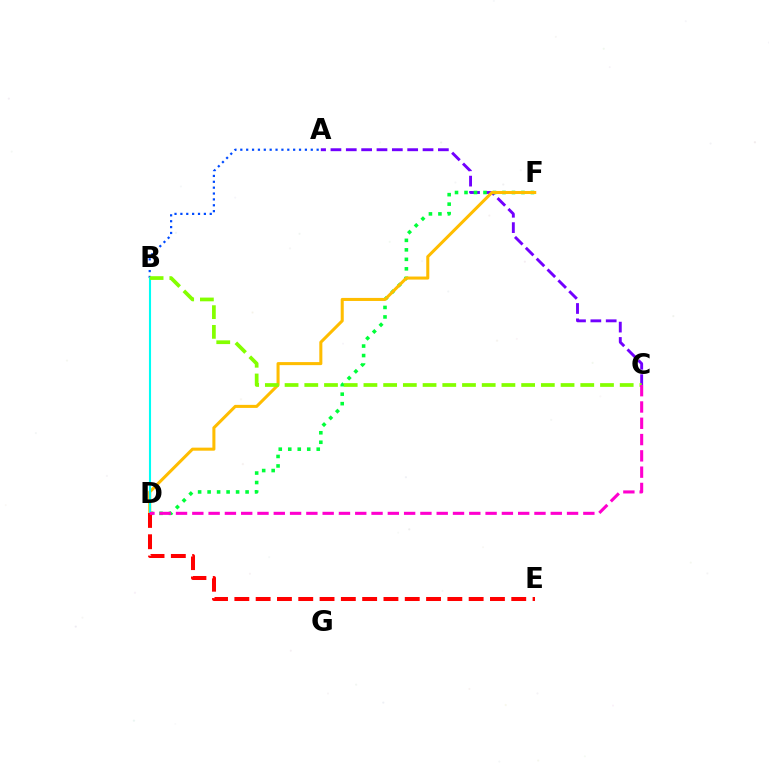{('A', 'C'): [{'color': '#7200ff', 'line_style': 'dashed', 'thickness': 2.09}], ('A', 'B'): [{'color': '#004bff', 'line_style': 'dotted', 'thickness': 1.6}], ('D', 'F'): [{'color': '#00ff39', 'line_style': 'dotted', 'thickness': 2.58}, {'color': '#ffbd00', 'line_style': 'solid', 'thickness': 2.19}], ('B', 'D'): [{'color': '#00fff6', 'line_style': 'solid', 'thickness': 1.51}], ('D', 'E'): [{'color': '#ff0000', 'line_style': 'dashed', 'thickness': 2.89}], ('B', 'C'): [{'color': '#84ff00', 'line_style': 'dashed', 'thickness': 2.68}], ('C', 'D'): [{'color': '#ff00cf', 'line_style': 'dashed', 'thickness': 2.21}]}